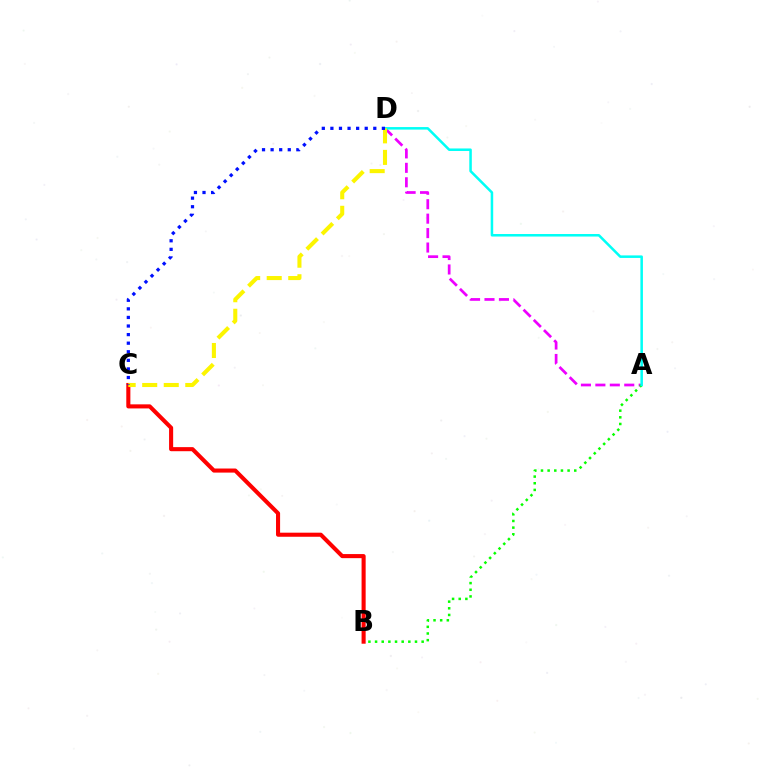{('A', 'D'): [{'color': '#ee00ff', 'line_style': 'dashed', 'thickness': 1.96}, {'color': '#00fff6', 'line_style': 'solid', 'thickness': 1.82}], ('A', 'B'): [{'color': '#08ff00', 'line_style': 'dotted', 'thickness': 1.81}], ('B', 'C'): [{'color': '#ff0000', 'line_style': 'solid', 'thickness': 2.94}], ('C', 'D'): [{'color': '#fcf500', 'line_style': 'dashed', 'thickness': 2.93}, {'color': '#0010ff', 'line_style': 'dotted', 'thickness': 2.33}]}